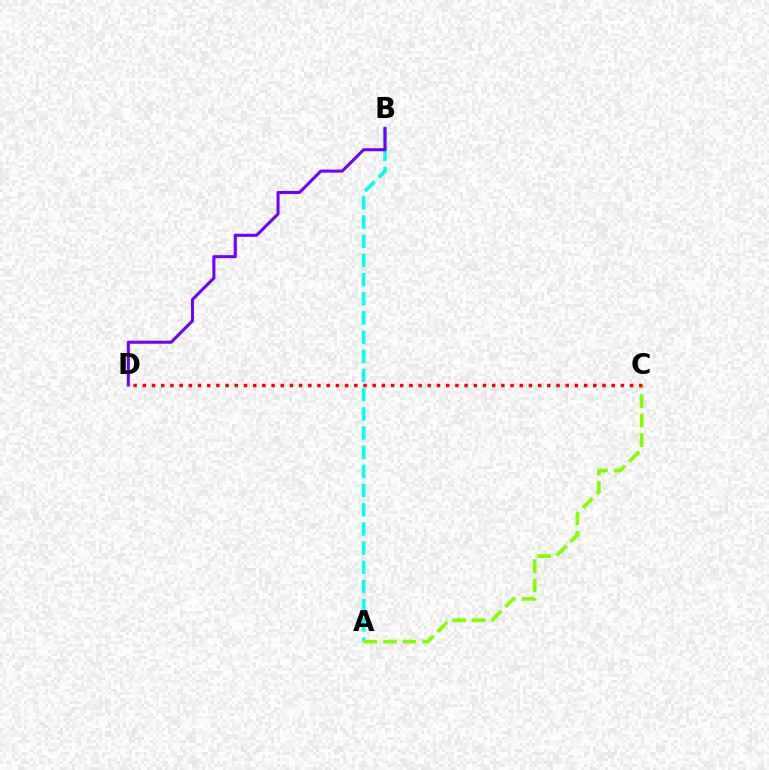{('A', 'B'): [{'color': '#00fff6', 'line_style': 'dashed', 'thickness': 2.61}], ('A', 'C'): [{'color': '#84ff00', 'line_style': 'dashed', 'thickness': 2.65}], ('B', 'D'): [{'color': '#7200ff', 'line_style': 'solid', 'thickness': 2.2}], ('C', 'D'): [{'color': '#ff0000', 'line_style': 'dotted', 'thickness': 2.5}]}